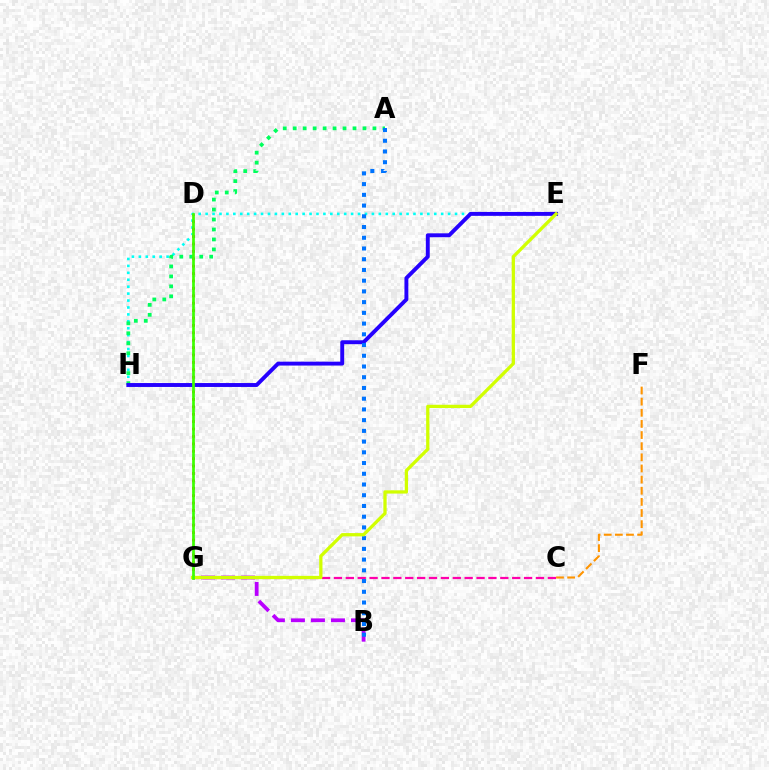{('E', 'H'): [{'color': '#00fff6', 'line_style': 'dotted', 'thickness': 1.88}, {'color': '#2500ff', 'line_style': 'solid', 'thickness': 2.81}], ('A', 'H'): [{'color': '#00ff5c', 'line_style': 'dotted', 'thickness': 2.71}], ('B', 'G'): [{'color': '#b900ff', 'line_style': 'dashed', 'thickness': 2.72}], ('D', 'G'): [{'color': '#ff0000', 'line_style': 'dotted', 'thickness': 2.01}, {'color': '#3dff00', 'line_style': 'solid', 'thickness': 1.96}], ('C', 'F'): [{'color': '#ff9400', 'line_style': 'dashed', 'thickness': 1.51}], ('C', 'G'): [{'color': '#ff00ac', 'line_style': 'dashed', 'thickness': 1.61}], ('A', 'B'): [{'color': '#0074ff', 'line_style': 'dotted', 'thickness': 2.91}], ('E', 'G'): [{'color': '#d1ff00', 'line_style': 'solid', 'thickness': 2.36}]}